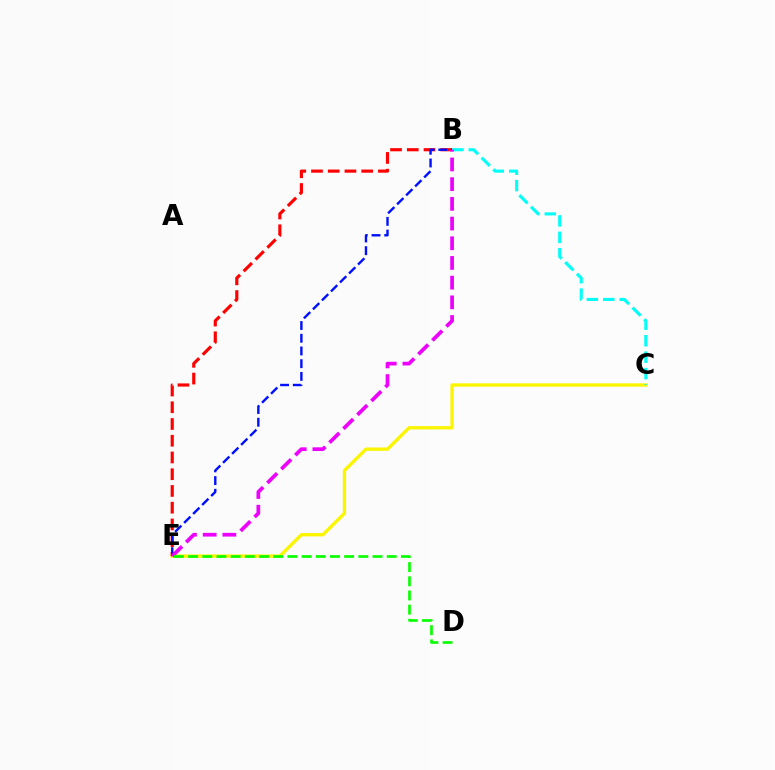{('C', 'E'): [{'color': '#fcf500', 'line_style': 'solid', 'thickness': 2.4}], ('B', 'E'): [{'color': '#ff0000', 'line_style': 'dashed', 'thickness': 2.27}, {'color': '#0010ff', 'line_style': 'dashed', 'thickness': 1.73}, {'color': '#ee00ff', 'line_style': 'dashed', 'thickness': 2.68}], ('B', 'C'): [{'color': '#00fff6', 'line_style': 'dashed', 'thickness': 2.23}], ('D', 'E'): [{'color': '#08ff00', 'line_style': 'dashed', 'thickness': 1.93}]}